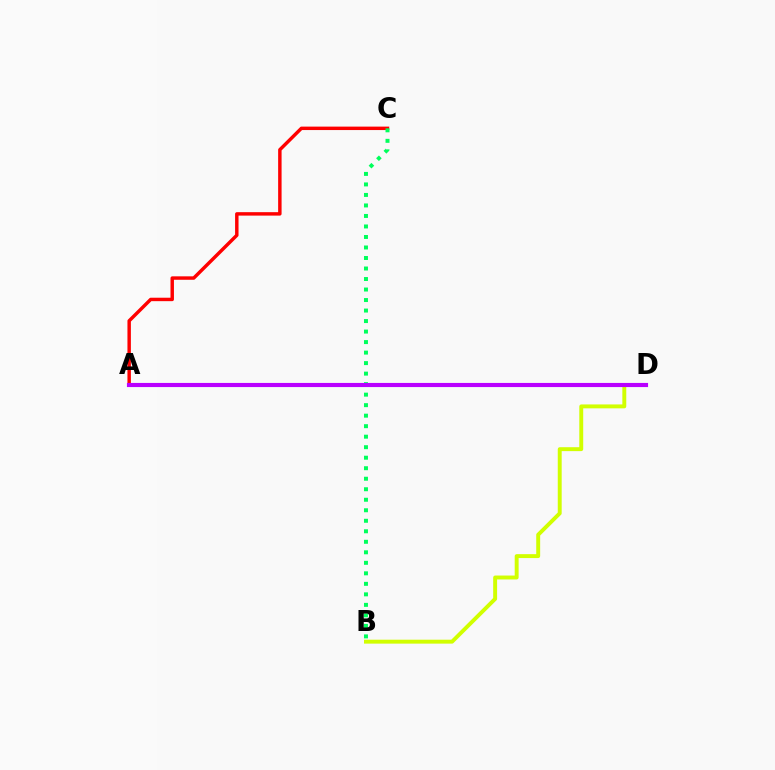{('B', 'D'): [{'color': '#d1ff00', 'line_style': 'solid', 'thickness': 2.82}], ('A', 'C'): [{'color': '#ff0000', 'line_style': 'solid', 'thickness': 2.48}], ('A', 'D'): [{'color': '#0074ff', 'line_style': 'solid', 'thickness': 2.75}, {'color': '#b900ff', 'line_style': 'solid', 'thickness': 2.98}], ('B', 'C'): [{'color': '#00ff5c', 'line_style': 'dotted', 'thickness': 2.86}]}